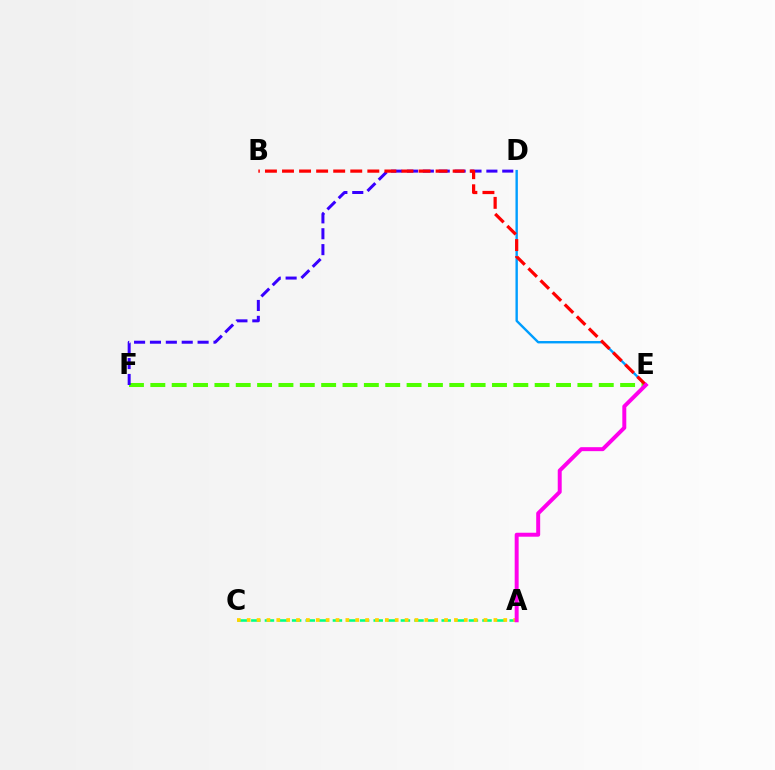{('E', 'F'): [{'color': '#4fff00', 'line_style': 'dashed', 'thickness': 2.9}], ('D', 'E'): [{'color': '#009eff', 'line_style': 'solid', 'thickness': 1.72}], ('D', 'F'): [{'color': '#3700ff', 'line_style': 'dashed', 'thickness': 2.16}], ('A', 'C'): [{'color': '#00ff86', 'line_style': 'dashed', 'thickness': 1.85}, {'color': '#ffd500', 'line_style': 'dotted', 'thickness': 2.68}], ('B', 'E'): [{'color': '#ff0000', 'line_style': 'dashed', 'thickness': 2.32}], ('A', 'E'): [{'color': '#ff00ed', 'line_style': 'solid', 'thickness': 2.86}]}